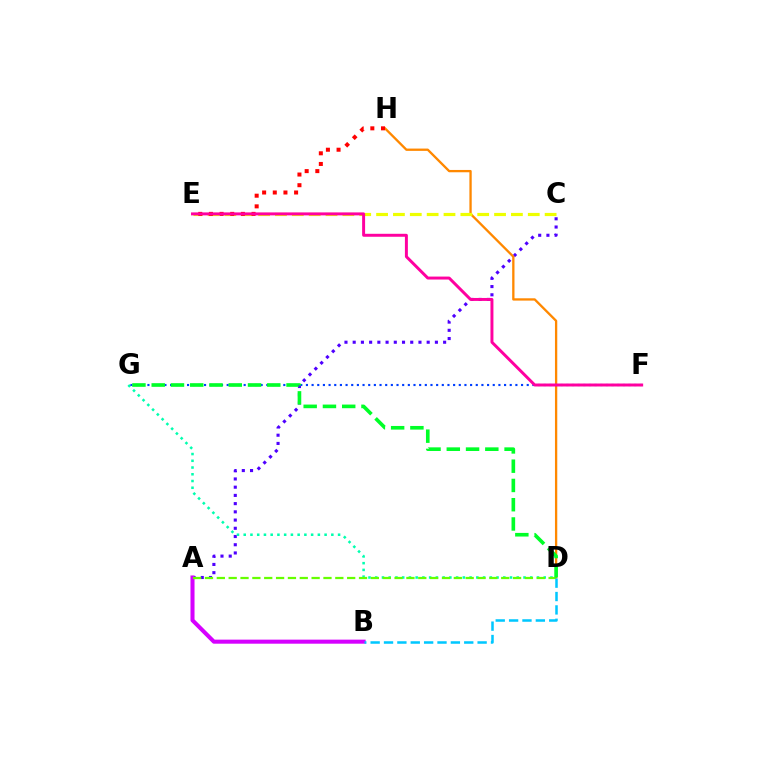{('A', 'C'): [{'color': '#4f00ff', 'line_style': 'dotted', 'thickness': 2.23}], ('D', 'H'): [{'color': '#ff8800', 'line_style': 'solid', 'thickness': 1.66}], ('D', 'G'): [{'color': '#00ffaf', 'line_style': 'dotted', 'thickness': 1.83}, {'color': '#00ff27', 'line_style': 'dashed', 'thickness': 2.62}], ('F', 'G'): [{'color': '#003fff', 'line_style': 'dotted', 'thickness': 1.54}], ('A', 'B'): [{'color': '#d600ff', 'line_style': 'solid', 'thickness': 2.92}], ('C', 'E'): [{'color': '#eeff00', 'line_style': 'dashed', 'thickness': 2.29}], ('A', 'D'): [{'color': '#66ff00', 'line_style': 'dashed', 'thickness': 1.61}], ('B', 'D'): [{'color': '#00c7ff', 'line_style': 'dashed', 'thickness': 1.82}], ('E', 'H'): [{'color': '#ff0000', 'line_style': 'dotted', 'thickness': 2.9}], ('E', 'F'): [{'color': '#ff00a0', 'line_style': 'solid', 'thickness': 2.13}]}